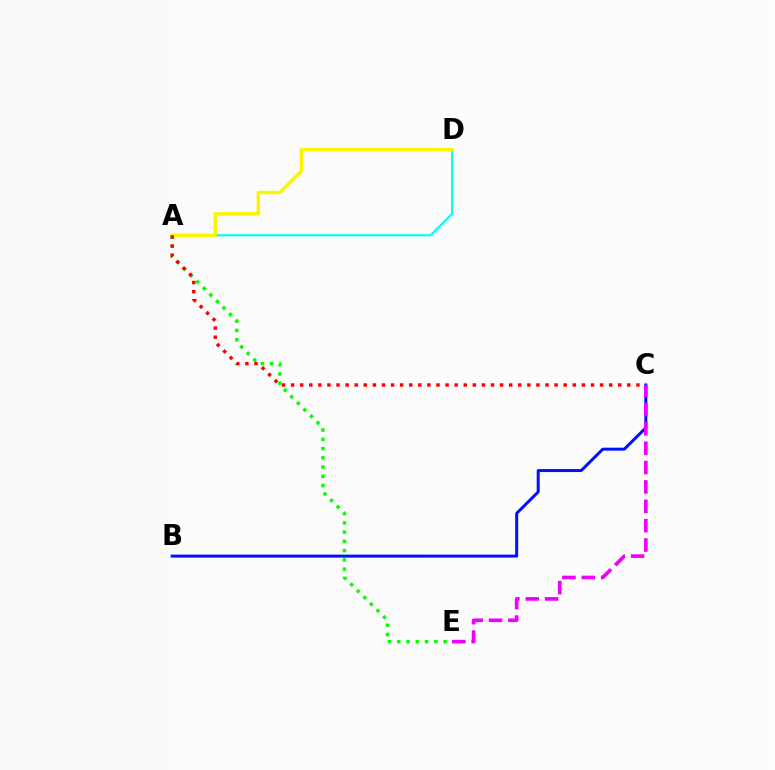{('B', 'C'): [{'color': '#0010ff', 'line_style': 'solid', 'thickness': 2.15}], ('A', 'E'): [{'color': '#08ff00', 'line_style': 'dotted', 'thickness': 2.51}], ('A', 'D'): [{'color': '#00fff6', 'line_style': 'solid', 'thickness': 1.56}, {'color': '#fcf500', 'line_style': 'solid', 'thickness': 2.47}], ('A', 'C'): [{'color': '#ff0000', 'line_style': 'dotted', 'thickness': 2.47}], ('C', 'E'): [{'color': '#ee00ff', 'line_style': 'dashed', 'thickness': 2.63}]}